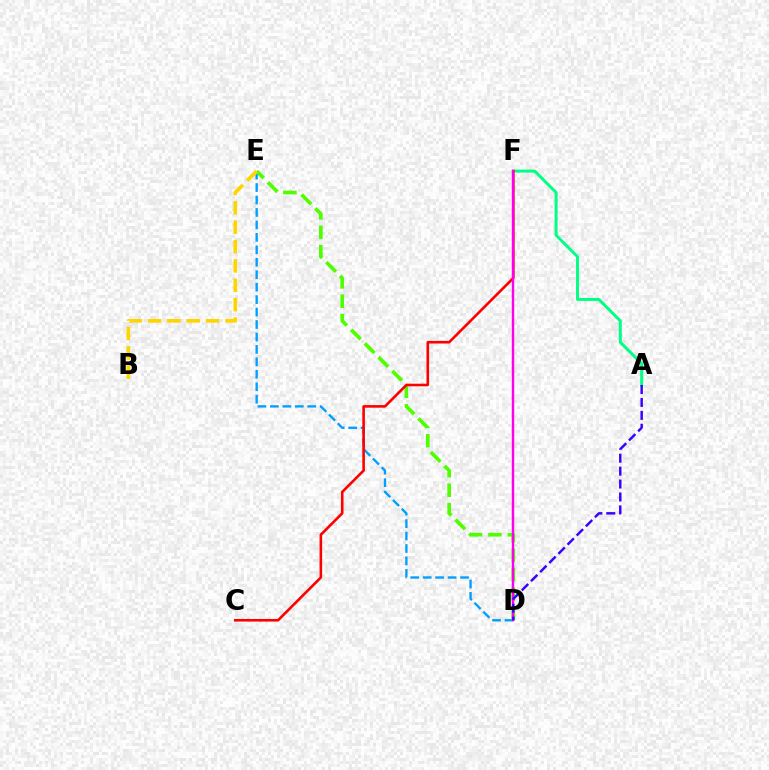{('D', 'E'): [{'color': '#009eff', 'line_style': 'dashed', 'thickness': 1.69}, {'color': '#4fff00', 'line_style': 'dashed', 'thickness': 2.64}], ('A', 'F'): [{'color': '#00ff86', 'line_style': 'solid', 'thickness': 2.13}], ('C', 'F'): [{'color': '#ff0000', 'line_style': 'solid', 'thickness': 1.88}], ('B', 'E'): [{'color': '#ffd500', 'line_style': 'dashed', 'thickness': 2.63}], ('D', 'F'): [{'color': '#ff00ed', 'line_style': 'solid', 'thickness': 1.74}], ('A', 'D'): [{'color': '#3700ff', 'line_style': 'dashed', 'thickness': 1.76}]}